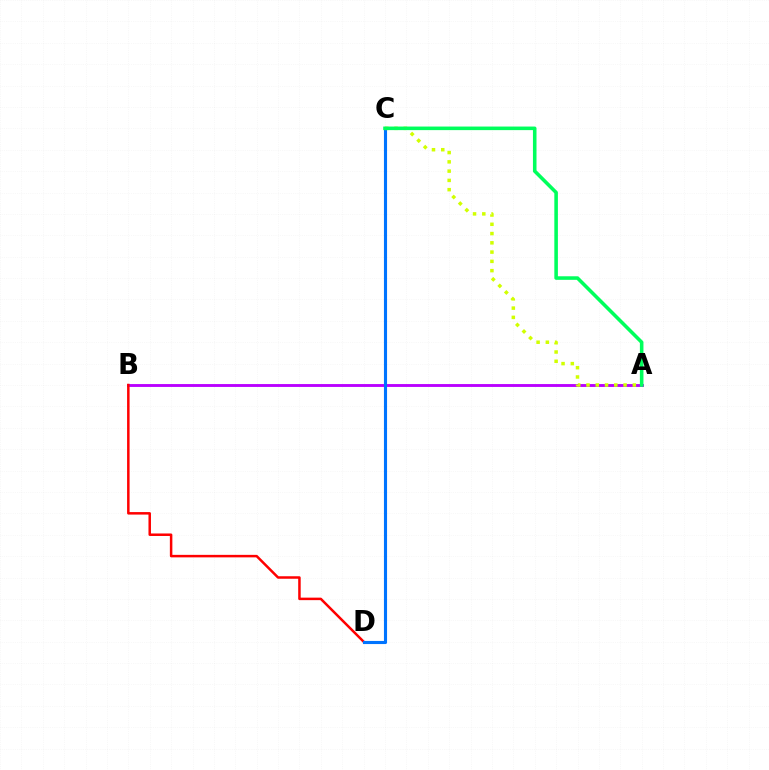{('A', 'B'): [{'color': '#b900ff', 'line_style': 'solid', 'thickness': 2.07}], ('B', 'D'): [{'color': '#ff0000', 'line_style': 'solid', 'thickness': 1.8}], ('C', 'D'): [{'color': '#0074ff', 'line_style': 'solid', 'thickness': 2.24}], ('A', 'C'): [{'color': '#d1ff00', 'line_style': 'dotted', 'thickness': 2.52}, {'color': '#00ff5c', 'line_style': 'solid', 'thickness': 2.57}]}